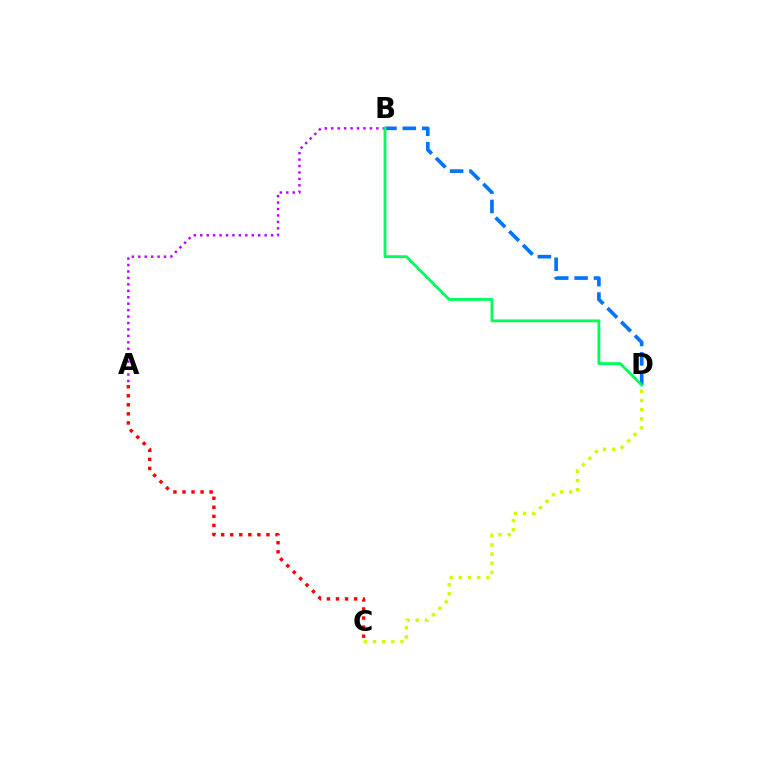{('C', 'D'): [{'color': '#d1ff00', 'line_style': 'dotted', 'thickness': 2.49}], ('B', 'D'): [{'color': '#0074ff', 'line_style': 'dashed', 'thickness': 2.63}, {'color': '#00ff5c', 'line_style': 'solid', 'thickness': 2.04}], ('A', 'C'): [{'color': '#ff0000', 'line_style': 'dotted', 'thickness': 2.46}], ('A', 'B'): [{'color': '#b900ff', 'line_style': 'dotted', 'thickness': 1.75}]}